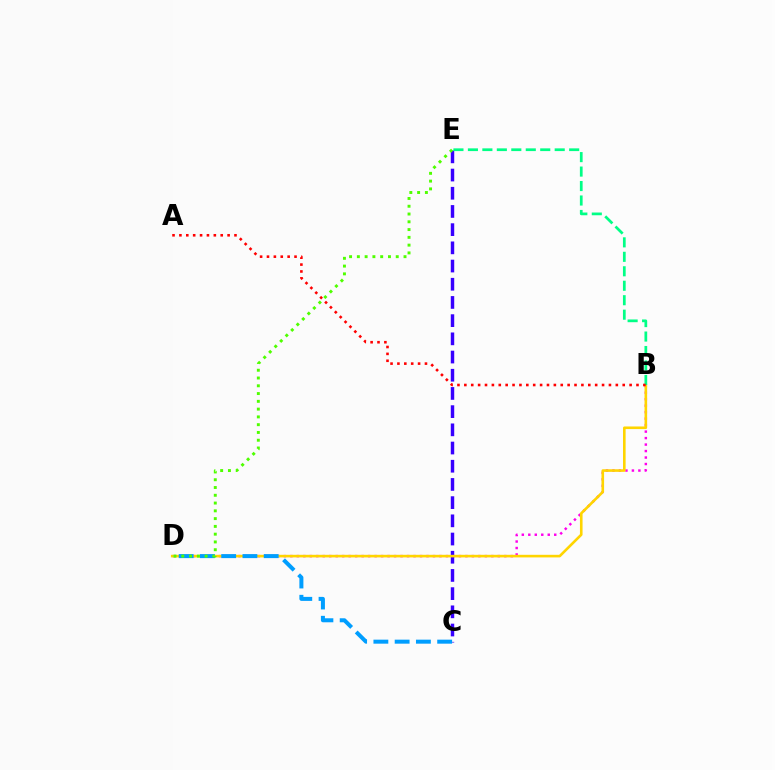{('B', 'D'): [{'color': '#ff00ed', 'line_style': 'dotted', 'thickness': 1.76}, {'color': '#ffd500', 'line_style': 'solid', 'thickness': 1.88}], ('C', 'E'): [{'color': '#3700ff', 'line_style': 'dashed', 'thickness': 2.47}], ('B', 'E'): [{'color': '#00ff86', 'line_style': 'dashed', 'thickness': 1.97}], ('C', 'D'): [{'color': '#009eff', 'line_style': 'dashed', 'thickness': 2.89}], ('D', 'E'): [{'color': '#4fff00', 'line_style': 'dotted', 'thickness': 2.11}], ('A', 'B'): [{'color': '#ff0000', 'line_style': 'dotted', 'thickness': 1.87}]}